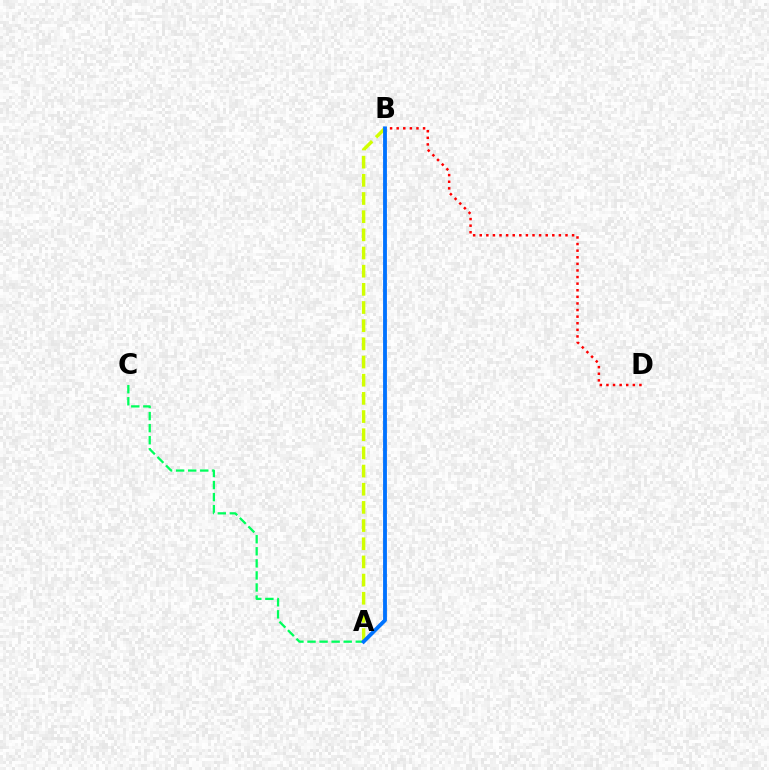{('A', 'B'): [{'color': '#d1ff00', 'line_style': 'dashed', 'thickness': 2.47}, {'color': '#b900ff', 'line_style': 'solid', 'thickness': 1.83}, {'color': '#0074ff', 'line_style': 'solid', 'thickness': 2.74}], ('A', 'C'): [{'color': '#00ff5c', 'line_style': 'dashed', 'thickness': 1.64}], ('B', 'D'): [{'color': '#ff0000', 'line_style': 'dotted', 'thickness': 1.79}]}